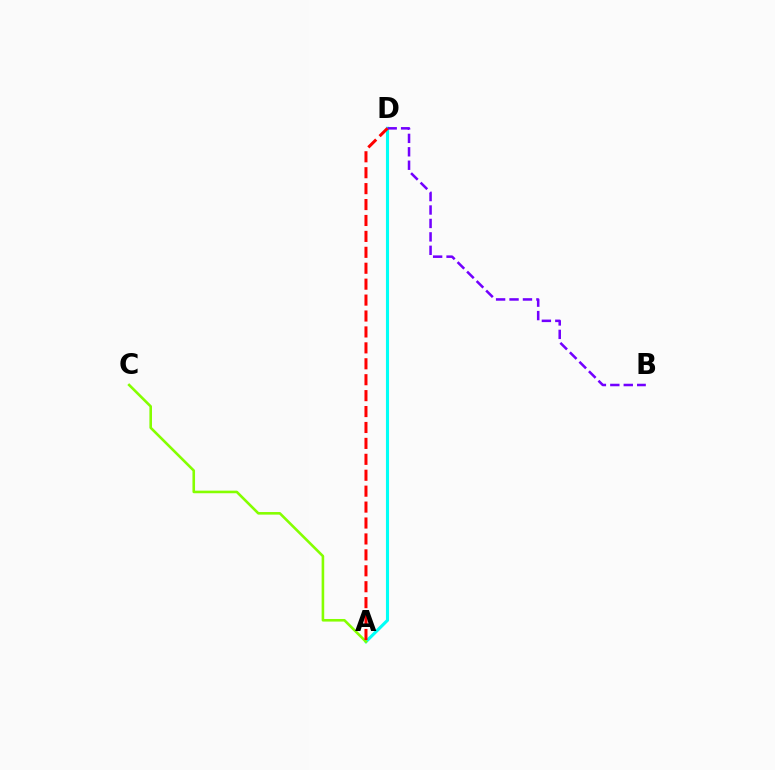{('A', 'D'): [{'color': '#00fff6', 'line_style': 'solid', 'thickness': 2.24}, {'color': '#ff0000', 'line_style': 'dashed', 'thickness': 2.16}], ('A', 'C'): [{'color': '#84ff00', 'line_style': 'solid', 'thickness': 1.87}], ('B', 'D'): [{'color': '#7200ff', 'line_style': 'dashed', 'thickness': 1.83}]}